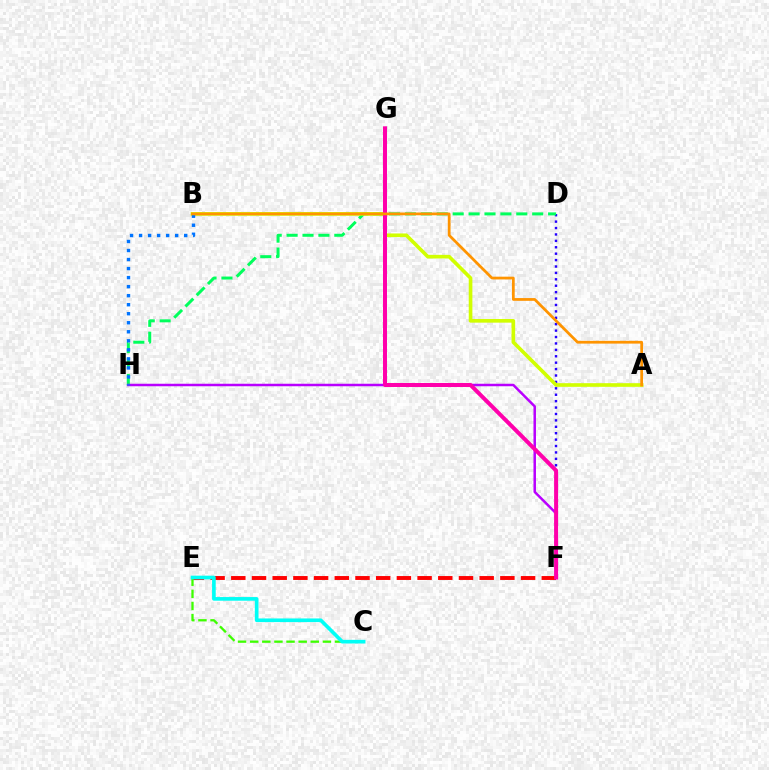{('D', 'F'): [{'color': '#2500ff', 'line_style': 'dotted', 'thickness': 1.74}], ('E', 'F'): [{'color': '#ff0000', 'line_style': 'dashed', 'thickness': 2.81}], ('D', 'H'): [{'color': '#00ff5c', 'line_style': 'dashed', 'thickness': 2.16}], ('A', 'B'): [{'color': '#d1ff00', 'line_style': 'solid', 'thickness': 2.62}, {'color': '#ff9400', 'line_style': 'solid', 'thickness': 1.98}], ('C', 'E'): [{'color': '#3dff00', 'line_style': 'dashed', 'thickness': 1.65}, {'color': '#00fff6', 'line_style': 'solid', 'thickness': 2.63}], ('F', 'H'): [{'color': '#b900ff', 'line_style': 'solid', 'thickness': 1.8}], ('F', 'G'): [{'color': '#ff00ac', 'line_style': 'solid', 'thickness': 2.88}], ('B', 'H'): [{'color': '#0074ff', 'line_style': 'dotted', 'thickness': 2.45}]}